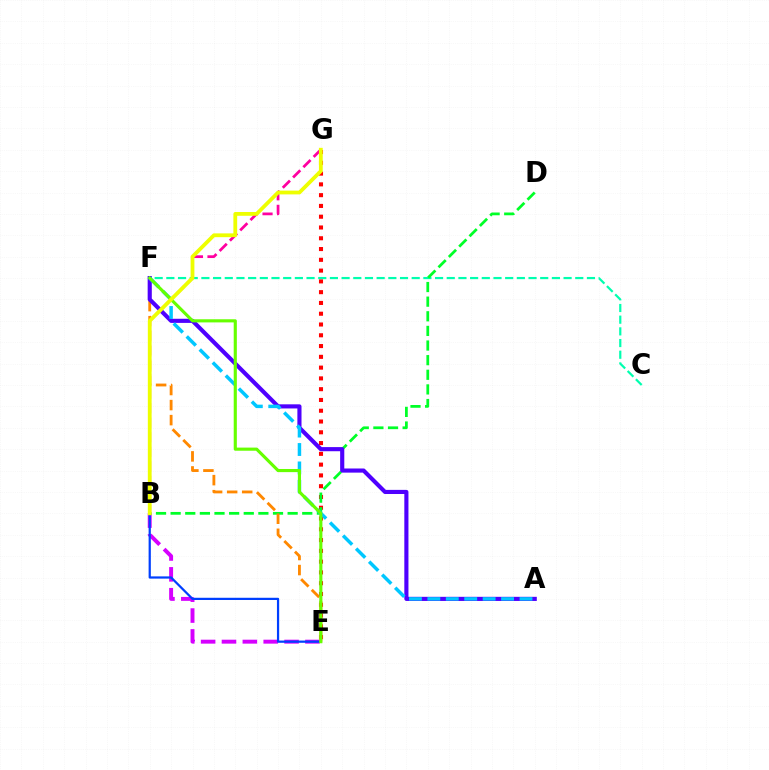{('B', 'E'): [{'color': '#d600ff', 'line_style': 'dashed', 'thickness': 2.83}, {'color': '#003fff', 'line_style': 'solid', 'thickness': 1.61}], ('E', 'G'): [{'color': '#ff0000', 'line_style': 'dotted', 'thickness': 2.93}], ('C', 'F'): [{'color': '#00ffaf', 'line_style': 'dashed', 'thickness': 1.59}], ('B', 'D'): [{'color': '#00ff27', 'line_style': 'dashed', 'thickness': 1.99}], ('E', 'F'): [{'color': '#ff8800', 'line_style': 'dashed', 'thickness': 2.04}, {'color': '#66ff00', 'line_style': 'solid', 'thickness': 2.26}], ('A', 'F'): [{'color': '#4f00ff', 'line_style': 'solid', 'thickness': 2.97}, {'color': '#00c7ff', 'line_style': 'dashed', 'thickness': 2.5}], ('B', 'G'): [{'color': '#ff00a0', 'line_style': 'dashed', 'thickness': 1.98}, {'color': '#eeff00', 'line_style': 'solid', 'thickness': 2.73}]}